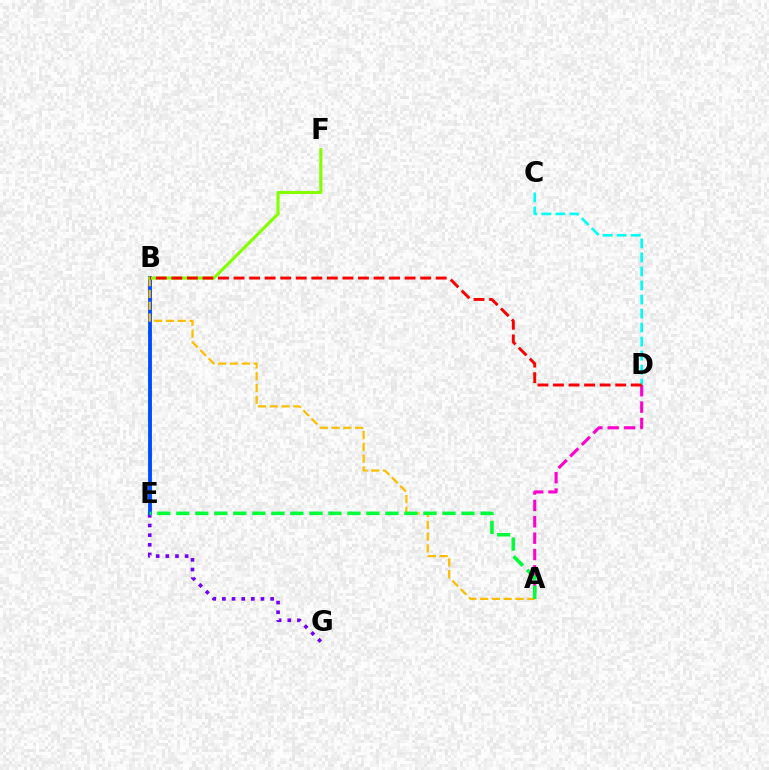{('E', 'G'): [{'color': '#7200ff', 'line_style': 'dotted', 'thickness': 2.62}], ('B', 'E'): [{'color': '#004bff', 'line_style': 'solid', 'thickness': 2.78}], ('A', 'D'): [{'color': '#ff00cf', 'line_style': 'dashed', 'thickness': 2.23}], ('A', 'B'): [{'color': '#ffbd00', 'line_style': 'dashed', 'thickness': 1.6}], ('B', 'F'): [{'color': '#84ff00', 'line_style': 'solid', 'thickness': 2.25}], ('A', 'E'): [{'color': '#00ff39', 'line_style': 'dashed', 'thickness': 2.58}], ('C', 'D'): [{'color': '#00fff6', 'line_style': 'dashed', 'thickness': 1.91}], ('B', 'D'): [{'color': '#ff0000', 'line_style': 'dashed', 'thickness': 2.11}]}